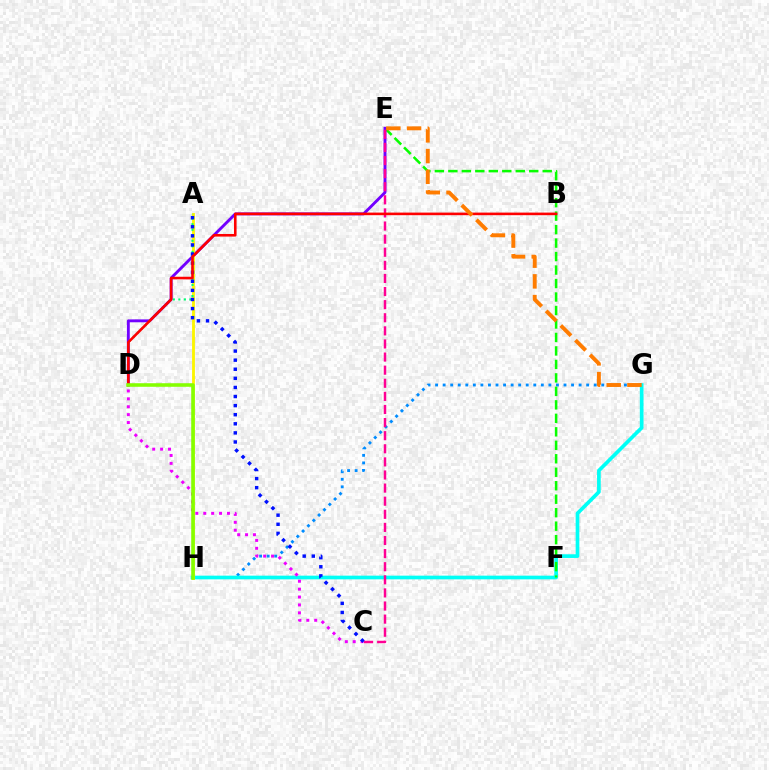{('G', 'H'): [{'color': '#008cff', 'line_style': 'dotted', 'thickness': 2.05}, {'color': '#00fff6', 'line_style': 'solid', 'thickness': 2.65}], ('E', 'F'): [{'color': '#08ff00', 'line_style': 'dashed', 'thickness': 1.83}], ('D', 'E'): [{'color': '#7200ff', 'line_style': 'solid', 'thickness': 2.08}], ('A', 'H'): [{'color': '#fcf500', 'line_style': 'solid', 'thickness': 2.05}], ('A', 'D'): [{'color': '#00ff74', 'line_style': 'dotted', 'thickness': 1.5}], ('C', 'D'): [{'color': '#ee00ff', 'line_style': 'dotted', 'thickness': 2.15}], ('A', 'C'): [{'color': '#0010ff', 'line_style': 'dotted', 'thickness': 2.47}], ('C', 'E'): [{'color': '#ff0094', 'line_style': 'dashed', 'thickness': 1.78}], ('B', 'D'): [{'color': '#ff0000', 'line_style': 'solid', 'thickness': 1.87}], ('D', 'H'): [{'color': '#84ff00', 'line_style': 'solid', 'thickness': 2.57}], ('E', 'G'): [{'color': '#ff7c00', 'line_style': 'dashed', 'thickness': 2.81}]}